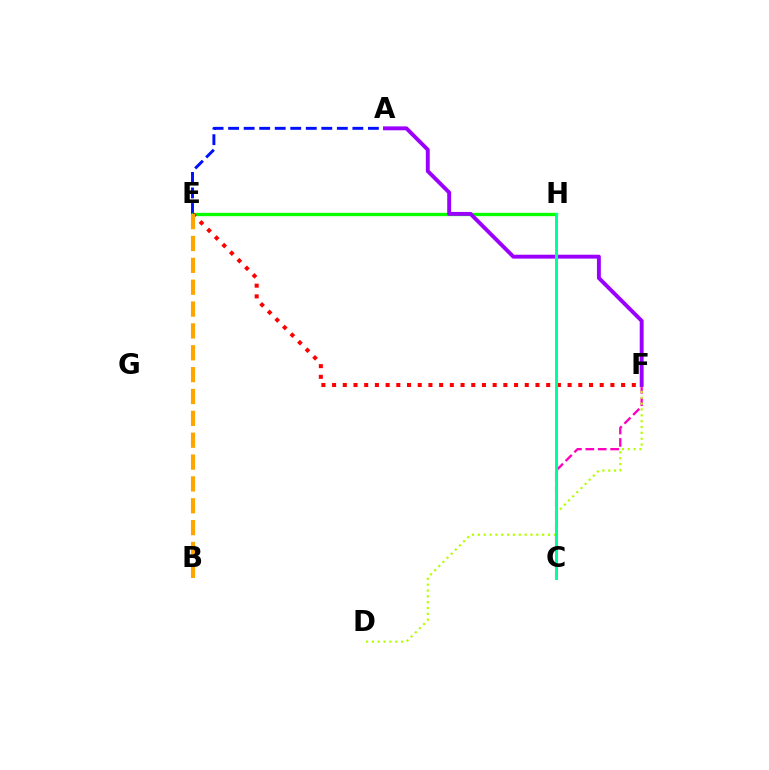{('C', 'F'): [{'color': '#ff00bd', 'line_style': 'dashed', 'thickness': 1.68}], ('C', 'H'): [{'color': '#00b5ff', 'line_style': 'solid', 'thickness': 2.01}, {'color': '#00ff9d', 'line_style': 'solid', 'thickness': 2.15}], ('A', 'E'): [{'color': '#0010ff', 'line_style': 'dashed', 'thickness': 2.11}], ('D', 'F'): [{'color': '#b3ff00', 'line_style': 'dotted', 'thickness': 1.59}], ('E', 'H'): [{'color': '#08ff00', 'line_style': 'solid', 'thickness': 2.38}], ('A', 'F'): [{'color': '#9b00ff', 'line_style': 'solid', 'thickness': 2.8}], ('E', 'F'): [{'color': '#ff0000', 'line_style': 'dotted', 'thickness': 2.91}], ('B', 'E'): [{'color': '#ffa500', 'line_style': 'dashed', 'thickness': 2.97}]}